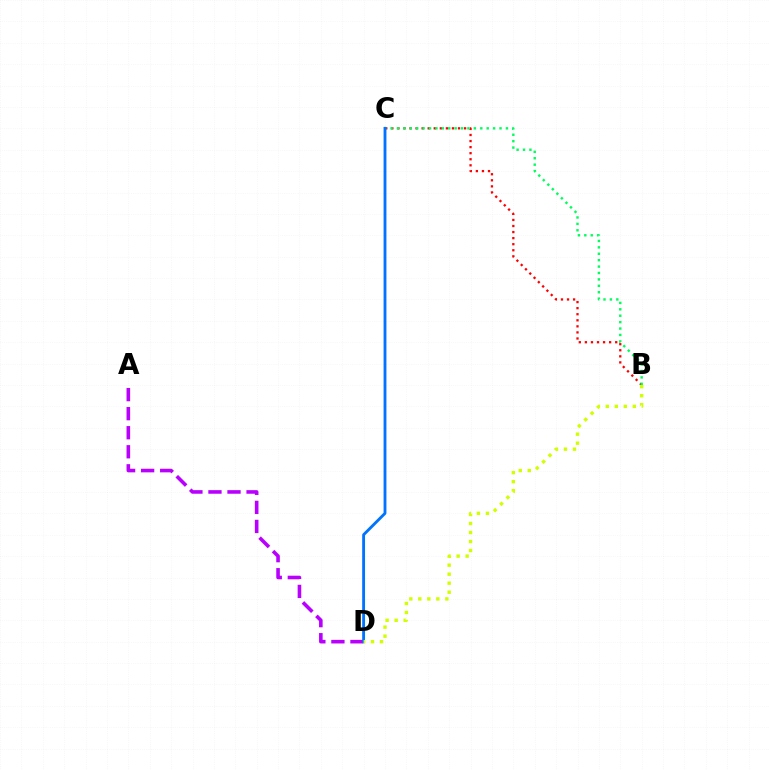{('A', 'D'): [{'color': '#b900ff', 'line_style': 'dashed', 'thickness': 2.59}], ('B', 'C'): [{'color': '#ff0000', 'line_style': 'dotted', 'thickness': 1.65}, {'color': '#00ff5c', 'line_style': 'dotted', 'thickness': 1.74}], ('C', 'D'): [{'color': '#0074ff', 'line_style': 'solid', 'thickness': 2.06}], ('B', 'D'): [{'color': '#d1ff00', 'line_style': 'dotted', 'thickness': 2.45}]}